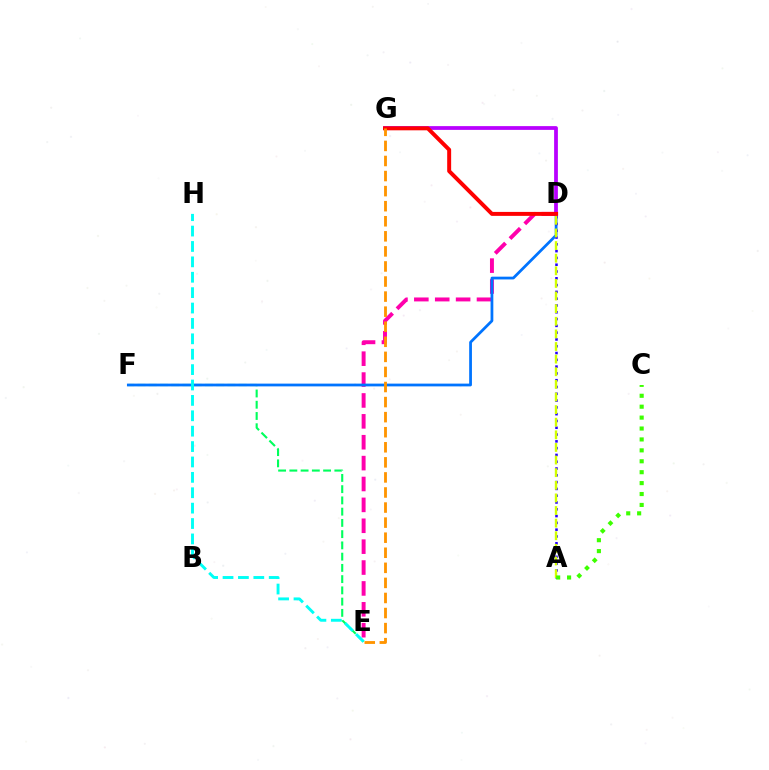{('D', 'E'): [{'color': '#ff00ac', 'line_style': 'dashed', 'thickness': 2.84}], ('E', 'F'): [{'color': '#00ff5c', 'line_style': 'dashed', 'thickness': 1.53}], ('D', 'F'): [{'color': '#0074ff', 'line_style': 'solid', 'thickness': 1.99}], ('A', 'D'): [{'color': '#2500ff', 'line_style': 'dotted', 'thickness': 1.85}, {'color': '#d1ff00', 'line_style': 'dashed', 'thickness': 1.71}], ('D', 'G'): [{'color': '#b900ff', 'line_style': 'solid', 'thickness': 2.71}, {'color': '#ff0000', 'line_style': 'solid', 'thickness': 2.85}], ('E', 'H'): [{'color': '#00fff6', 'line_style': 'dashed', 'thickness': 2.09}], ('E', 'G'): [{'color': '#ff9400', 'line_style': 'dashed', 'thickness': 2.05}], ('A', 'C'): [{'color': '#3dff00', 'line_style': 'dotted', 'thickness': 2.97}]}